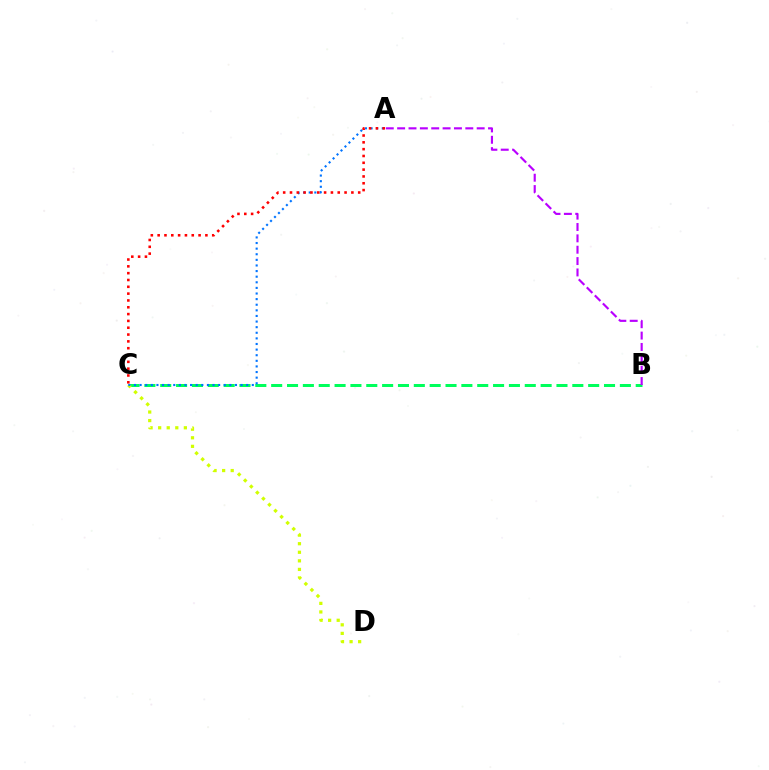{('B', 'C'): [{'color': '#00ff5c', 'line_style': 'dashed', 'thickness': 2.15}], ('C', 'D'): [{'color': '#d1ff00', 'line_style': 'dotted', 'thickness': 2.33}], ('A', 'B'): [{'color': '#b900ff', 'line_style': 'dashed', 'thickness': 1.54}], ('A', 'C'): [{'color': '#0074ff', 'line_style': 'dotted', 'thickness': 1.52}, {'color': '#ff0000', 'line_style': 'dotted', 'thickness': 1.85}]}